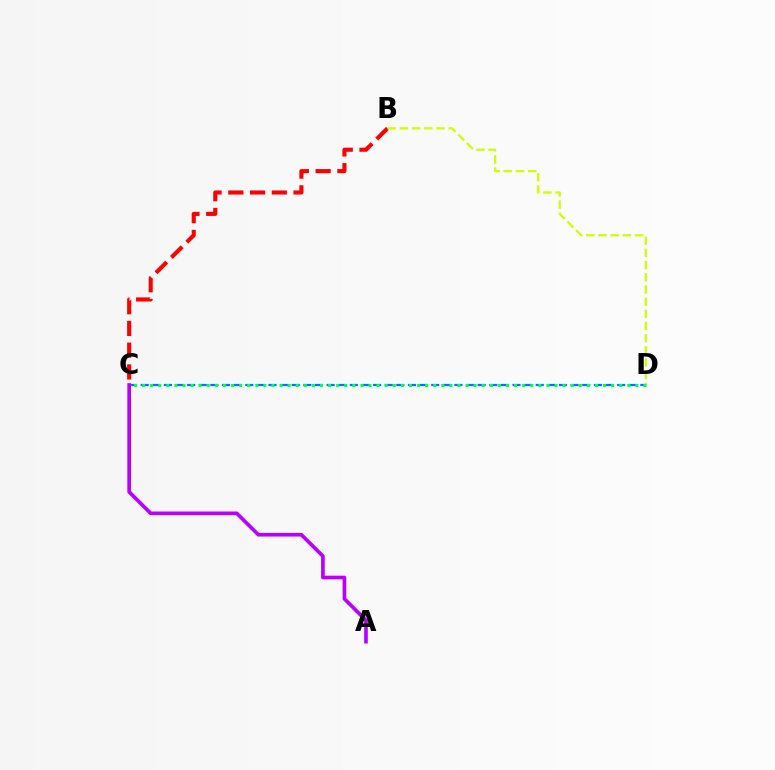{('B', 'C'): [{'color': '#ff0000', 'line_style': 'dashed', 'thickness': 2.95}], ('B', 'D'): [{'color': '#d1ff00', 'line_style': 'dashed', 'thickness': 1.66}], ('C', 'D'): [{'color': '#0074ff', 'line_style': 'dashed', 'thickness': 1.58}, {'color': '#00ff5c', 'line_style': 'dotted', 'thickness': 2.2}], ('A', 'C'): [{'color': '#b900ff', 'line_style': 'solid', 'thickness': 2.63}]}